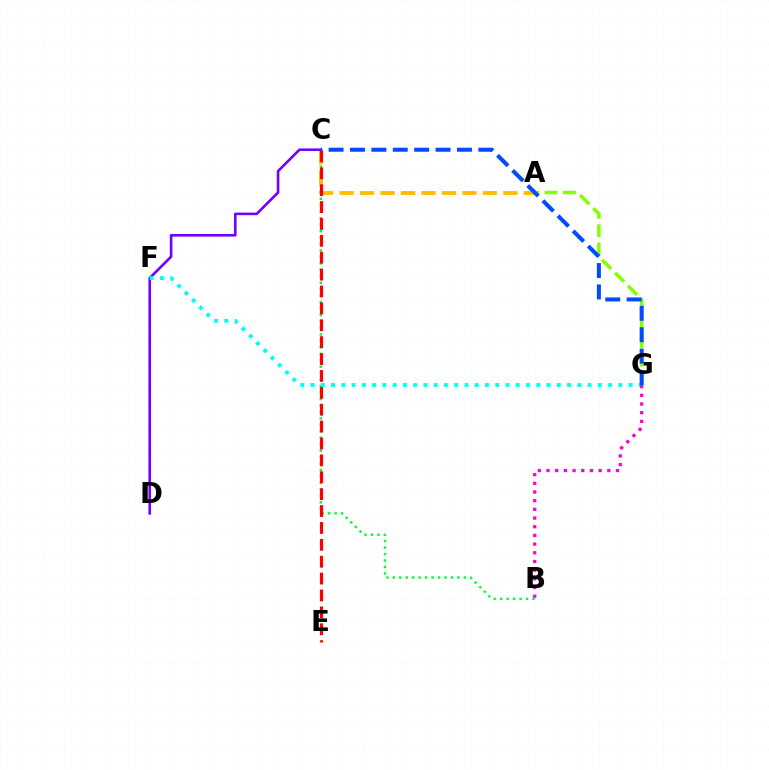{('B', 'C'): [{'color': '#00ff39', 'line_style': 'dotted', 'thickness': 1.75}], ('A', 'G'): [{'color': '#84ff00', 'line_style': 'dashed', 'thickness': 2.5}], ('A', 'C'): [{'color': '#ffbd00', 'line_style': 'dashed', 'thickness': 2.78}], ('C', 'D'): [{'color': '#7200ff', 'line_style': 'solid', 'thickness': 1.88}], ('C', 'E'): [{'color': '#ff0000', 'line_style': 'dashed', 'thickness': 2.29}], ('F', 'G'): [{'color': '#00fff6', 'line_style': 'dotted', 'thickness': 2.79}], ('B', 'G'): [{'color': '#ff00cf', 'line_style': 'dotted', 'thickness': 2.36}], ('C', 'G'): [{'color': '#004bff', 'line_style': 'dashed', 'thickness': 2.91}]}